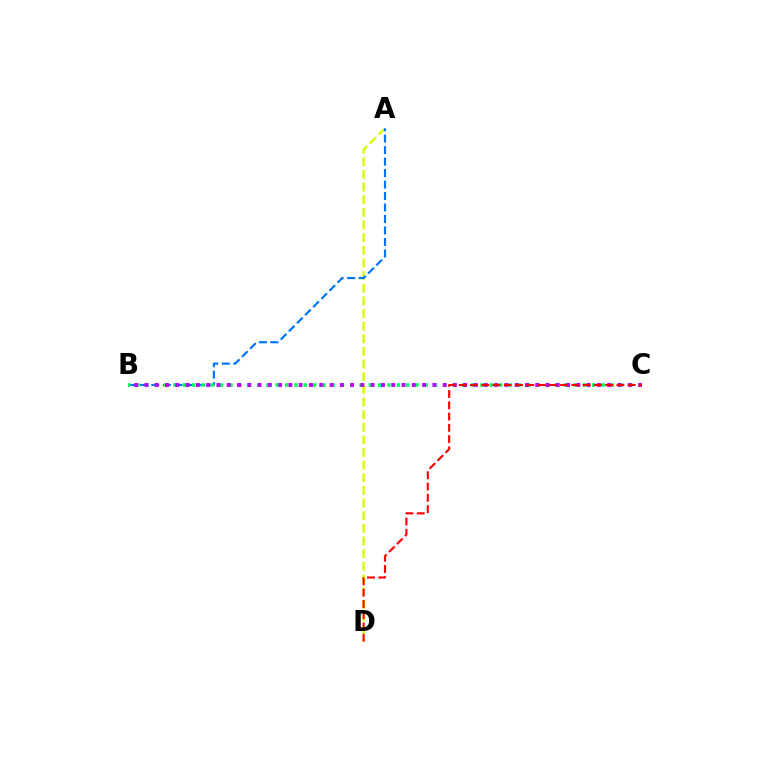{('A', 'D'): [{'color': '#d1ff00', 'line_style': 'dashed', 'thickness': 1.72}], ('A', 'B'): [{'color': '#0074ff', 'line_style': 'dashed', 'thickness': 1.56}], ('B', 'C'): [{'color': '#00ff5c', 'line_style': 'dotted', 'thickness': 2.53}, {'color': '#b900ff', 'line_style': 'dotted', 'thickness': 2.79}], ('C', 'D'): [{'color': '#ff0000', 'line_style': 'dashed', 'thickness': 1.53}]}